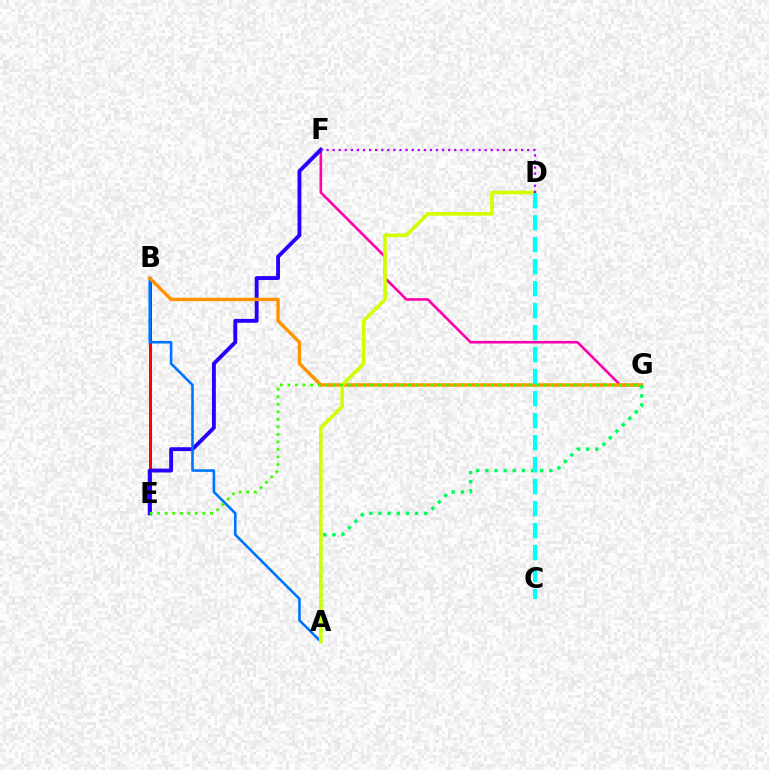{('B', 'E'): [{'color': '#ff0000', 'line_style': 'solid', 'thickness': 2.15}], ('F', 'G'): [{'color': '#ff00ac', 'line_style': 'solid', 'thickness': 1.87}], ('E', 'F'): [{'color': '#2500ff', 'line_style': 'solid', 'thickness': 2.78}], ('A', 'B'): [{'color': '#0074ff', 'line_style': 'solid', 'thickness': 1.87}], ('B', 'G'): [{'color': '#ff9400', 'line_style': 'solid', 'thickness': 2.48}], ('A', 'G'): [{'color': '#00ff5c', 'line_style': 'dotted', 'thickness': 2.48}], ('A', 'D'): [{'color': '#d1ff00', 'line_style': 'solid', 'thickness': 2.6}], ('E', 'G'): [{'color': '#3dff00', 'line_style': 'dotted', 'thickness': 2.05}], ('C', 'D'): [{'color': '#00fff6', 'line_style': 'dashed', 'thickness': 2.99}], ('D', 'F'): [{'color': '#b900ff', 'line_style': 'dotted', 'thickness': 1.65}]}